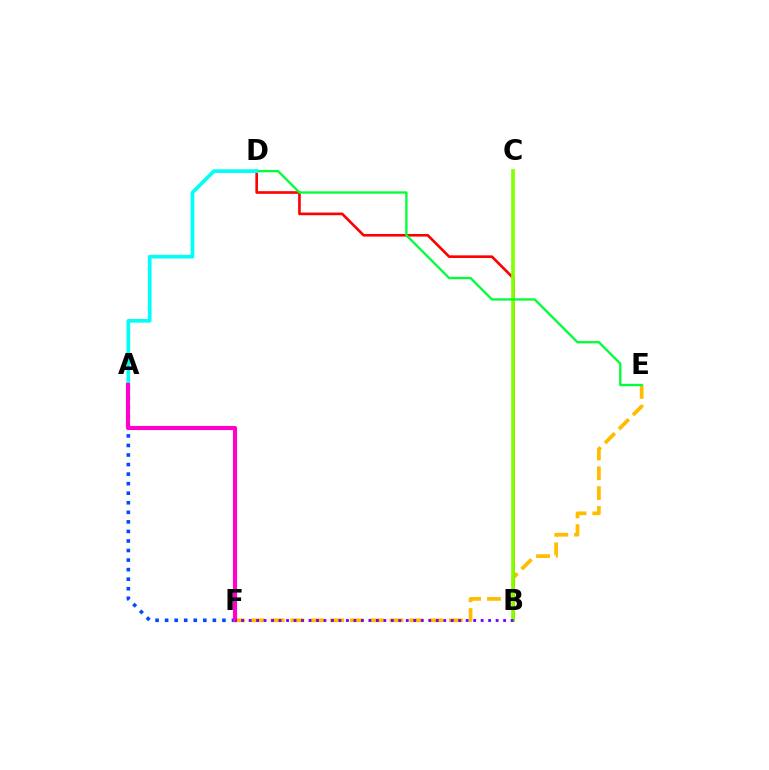{('A', 'F'): [{'color': '#004bff', 'line_style': 'dotted', 'thickness': 2.6}, {'color': '#ff00cf', 'line_style': 'solid', 'thickness': 2.96}], ('E', 'F'): [{'color': '#ffbd00', 'line_style': 'dashed', 'thickness': 2.69}], ('B', 'D'): [{'color': '#ff0000', 'line_style': 'solid', 'thickness': 1.9}], ('B', 'C'): [{'color': '#84ff00', 'line_style': 'solid', 'thickness': 2.64}], ('D', 'E'): [{'color': '#00ff39', 'line_style': 'solid', 'thickness': 1.68}], ('A', 'D'): [{'color': '#00fff6', 'line_style': 'solid', 'thickness': 2.65}], ('B', 'F'): [{'color': '#7200ff', 'line_style': 'dotted', 'thickness': 2.03}]}